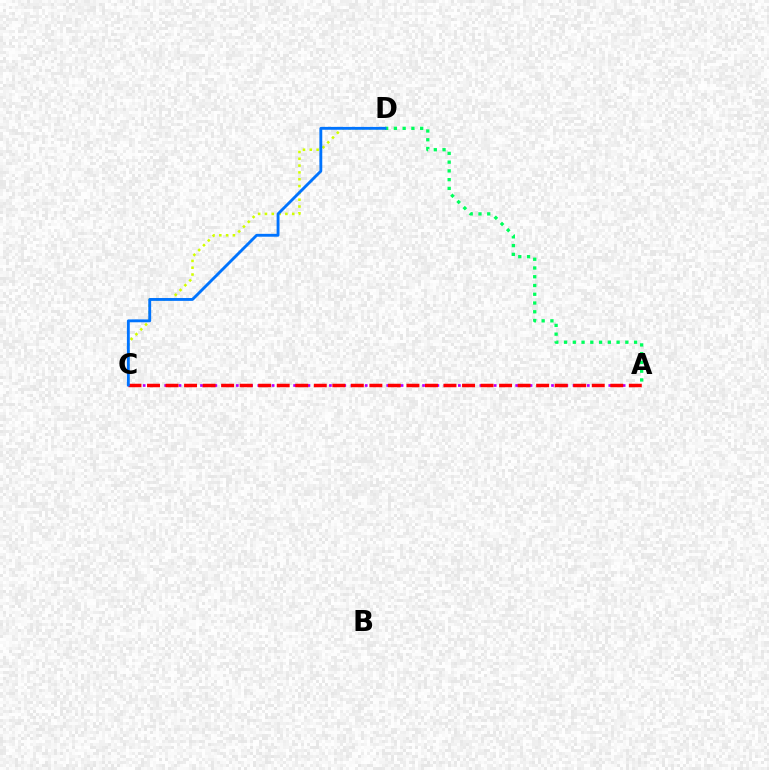{('C', 'D'): [{'color': '#d1ff00', 'line_style': 'dotted', 'thickness': 1.85}, {'color': '#0074ff', 'line_style': 'solid', 'thickness': 2.06}], ('A', 'C'): [{'color': '#b900ff', 'line_style': 'dotted', 'thickness': 1.95}, {'color': '#ff0000', 'line_style': 'dashed', 'thickness': 2.52}], ('A', 'D'): [{'color': '#00ff5c', 'line_style': 'dotted', 'thickness': 2.38}]}